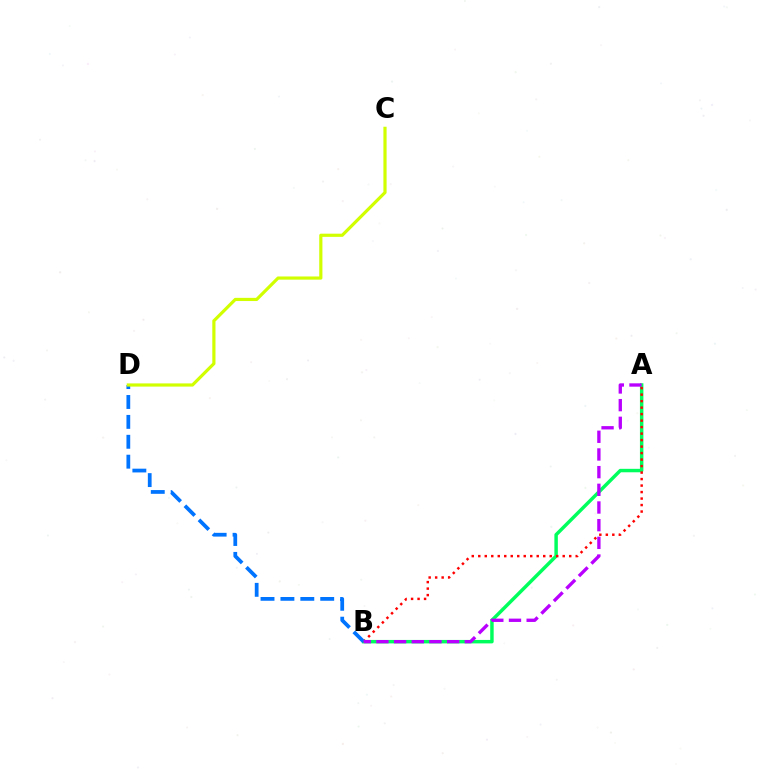{('A', 'B'): [{'color': '#00ff5c', 'line_style': 'solid', 'thickness': 2.49}, {'color': '#ff0000', 'line_style': 'dotted', 'thickness': 1.76}, {'color': '#b900ff', 'line_style': 'dashed', 'thickness': 2.4}], ('B', 'D'): [{'color': '#0074ff', 'line_style': 'dashed', 'thickness': 2.7}], ('C', 'D'): [{'color': '#d1ff00', 'line_style': 'solid', 'thickness': 2.29}]}